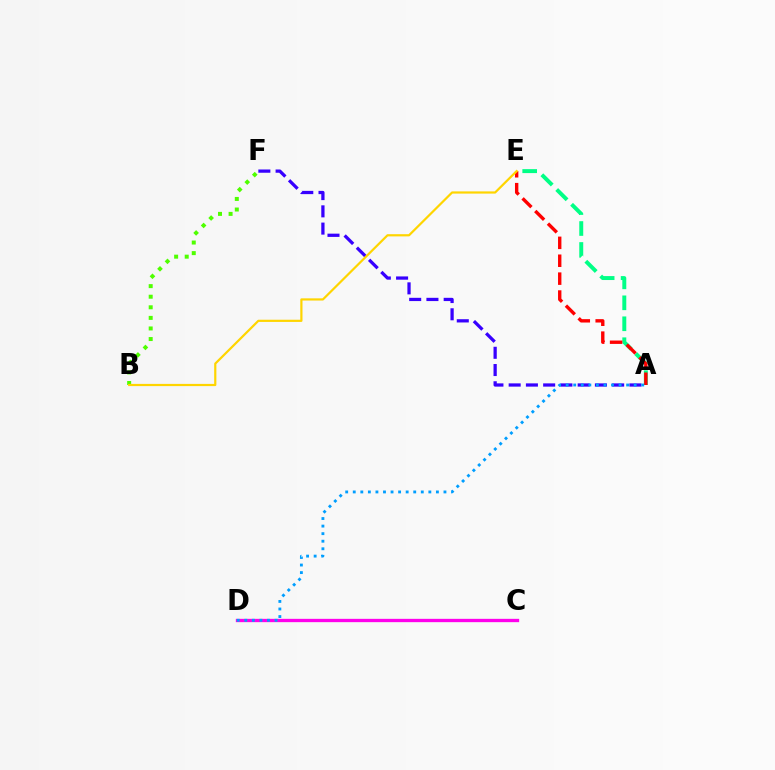{('A', 'F'): [{'color': '#3700ff', 'line_style': 'dashed', 'thickness': 2.34}], ('A', 'E'): [{'color': '#00ff86', 'line_style': 'dashed', 'thickness': 2.85}, {'color': '#ff0000', 'line_style': 'dashed', 'thickness': 2.43}], ('C', 'D'): [{'color': '#ff00ed', 'line_style': 'solid', 'thickness': 2.39}], ('B', 'F'): [{'color': '#4fff00', 'line_style': 'dotted', 'thickness': 2.88}], ('B', 'E'): [{'color': '#ffd500', 'line_style': 'solid', 'thickness': 1.58}], ('A', 'D'): [{'color': '#009eff', 'line_style': 'dotted', 'thickness': 2.05}]}